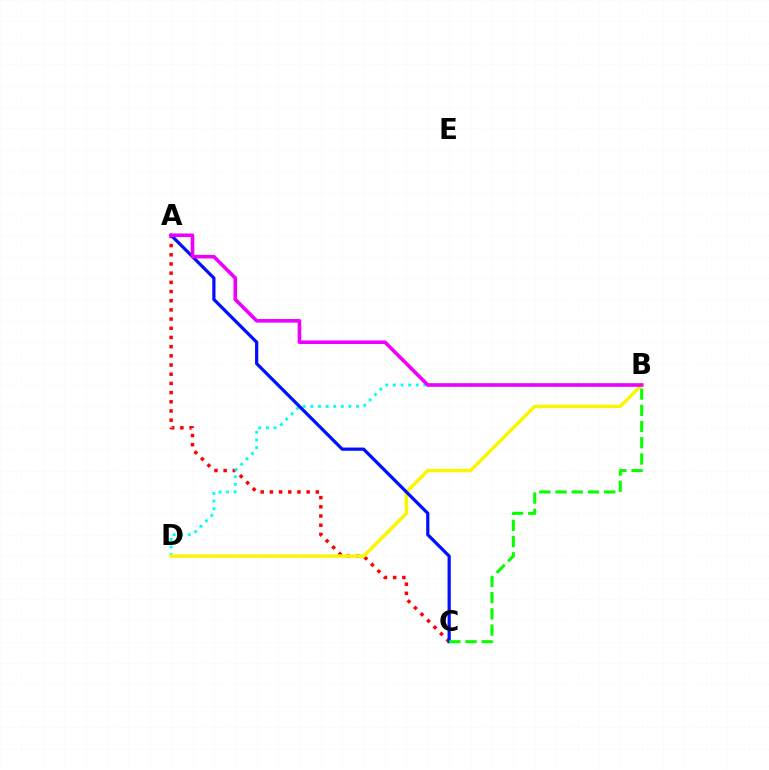{('A', 'C'): [{'color': '#ff0000', 'line_style': 'dotted', 'thickness': 2.5}, {'color': '#0010ff', 'line_style': 'solid', 'thickness': 2.32}], ('B', 'D'): [{'color': '#00fff6', 'line_style': 'dotted', 'thickness': 2.07}, {'color': '#fcf500', 'line_style': 'solid', 'thickness': 2.48}], ('A', 'B'): [{'color': '#ee00ff', 'line_style': 'solid', 'thickness': 2.6}], ('B', 'C'): [{'color': '#08ff00', 'line_style': 'dashed', 'thickness': 2.2}]}